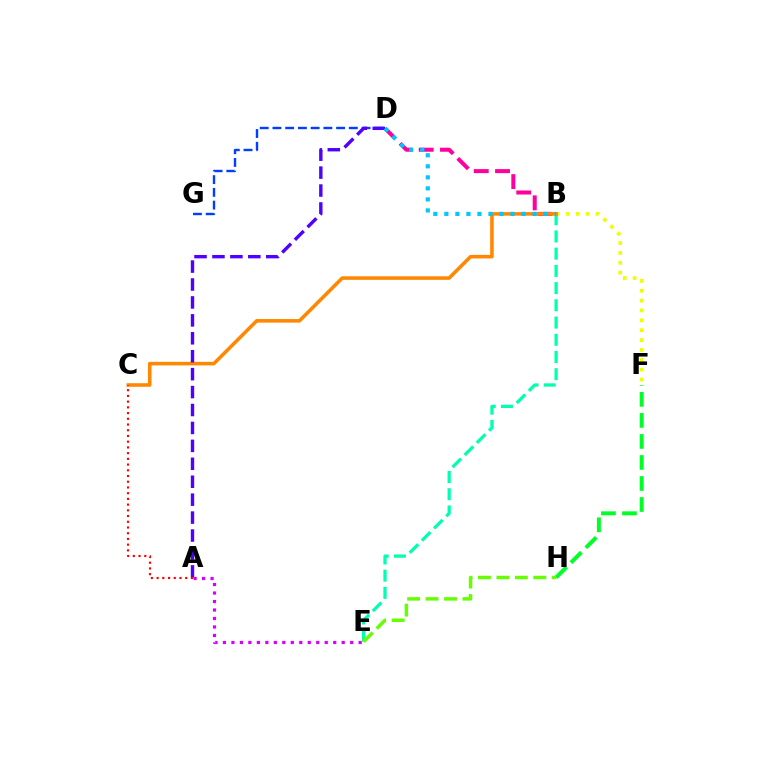{('B', 'F'): [{'color': '#eeff00', 'line_style': 'dotted', 'thickness': 2.68}], ('F', 'H'): [{'color': '#00ff27', 'line_style': 'dashed', 'thickness': 2.86}], ('D', 'G'): [{'color': '#003fff', 'line_style': 'dashed', 'thickness': 1.73}], ('B', 'D'): [{'color': '#ff00a0', 'line_style': 'dashed', 'thickness': 2.89}, {'color': '#00c7ff', 'line_style': 'dotted', 'thickness': 3.0}], ('B', 'E'): [{'color': '#00ffaf', 'line_style': 'dashed', 'thickness': 2.34}], ('B', 'C'): [{'color': '#ff8800', 'line_style': 'solid', 'thickness': 2.56}], ('E', 'H'): [{'color': '#66ff00', 'line_style': 'dashed', 'thickness': 2.51}], ('A', 'D'): [{'color': '#4f00ff', 'line_style': 'dashed', 'thickness': 2.44}], ('A', 'C'): [{'color': '#ff0000', 'line_style': 'dotted', 'thickness': 1.55}], ('A', 'E'): [{'color': '#d600ff', 'line_style': 'dotted', 'thickness': 2.31}]}